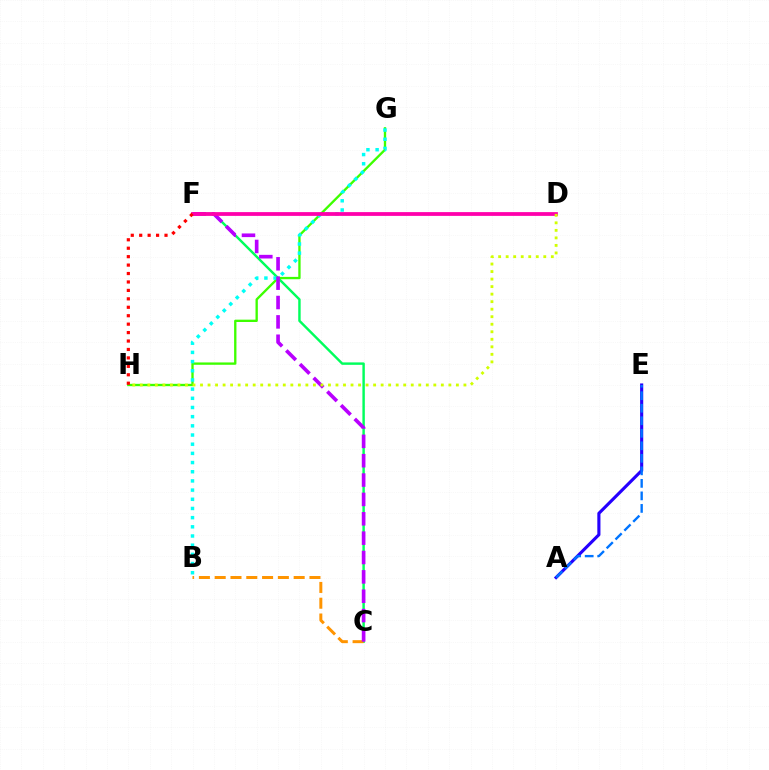{('C', 'F'): [{'color': '#00ff5c', 'line_style': 'solid', 'thickness': 1.75}, {'color': '#b900ff', 'line_style': 'dashed', 'thickness': 2.63}], ('G', 'H'): [{'color': '#3dff00', 'line_style': 'solid', 'thickness': 1.68}], ('A', 'E'): [{'color': '#2500ff', 'line_style': 'solid', 'thickness': 2.25}, {'color': '#0074ff', 'line_style': 'dashed', 'thickness': 1.7}], ('B', 'G'): [{'color': '#00fff6', 'line_style': 'dotted', 'thickness': 2.49}], ('B', 'C'): [{'color': '#ff9400', 'line_style': 'dashed', 'thickness': 2.15}], ('D', 'F'): [{'color': '#ff00ac', 'line_style': 'solid', 'thickness': 2.72}], ('D', 'H'): [{'color': '#d1ff00', 'line_style': 'dotted', 'thickness': 2.04}], ('F', 'H'): [{'color': '#ff0000', 'line_style': 'dotted', 'thickness': 2.29}]}